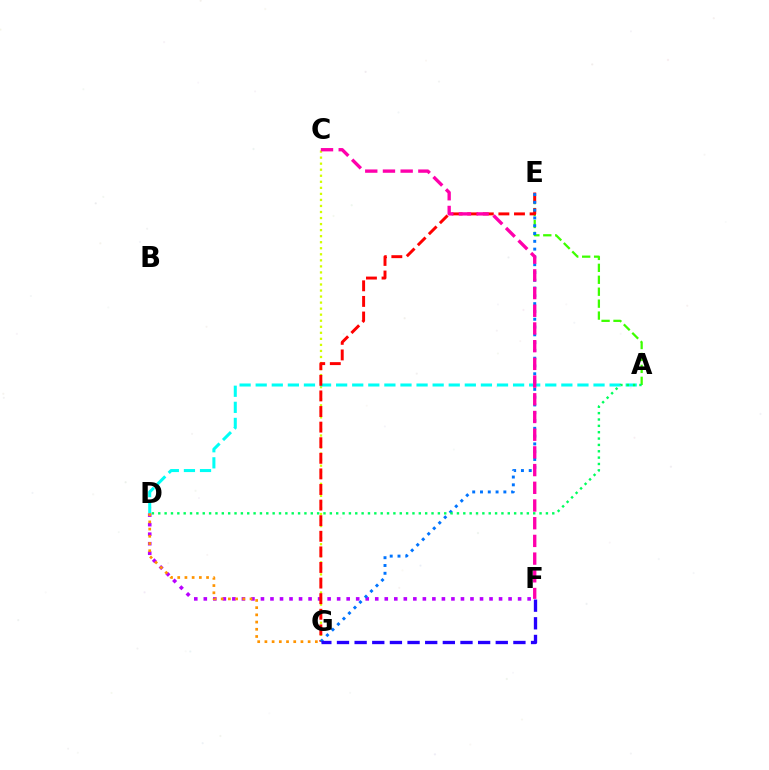{('D', 'F'): [{'color': '#b900ff', 'line_style': 'dotted', 'thickness': 2.59}], ('C', 'G'): [{'color': '#d1ff00', 'line_style': 'dotted', 'thickness': 1.64}], ('A', 'D'): [{'color': '#00fff6', 'line_style': 'dashed', 'thickness': 2.19}, {'color': '#00ff5c', 'line_style': 'dotted', 'thickness': 1.73}], ('A', 'E'): [{'color': '#3dff00', 'line_style': 'dashed', 'thickness': 1.62}], ('D', 'G'): [{'color': '#ff9400', 'line_style': 'dotted', 'thickness': 1.96}], ('E', 'G'): [{'color': '#ff0000', 'line_style': 'dashed', 'thickness': 2.12}, {'color': '#0074ff', 'line_style': 'dotted', 'thickness': 2.12}], ('F', 'G'): [{'color': '#2500ff', 'line_style': 'dashed', 'thickness': 2.4}], ('C', 'F'): [{'color': '#ff00ac', 'line_style': 'dashed', 'thickness': 2.4}]}